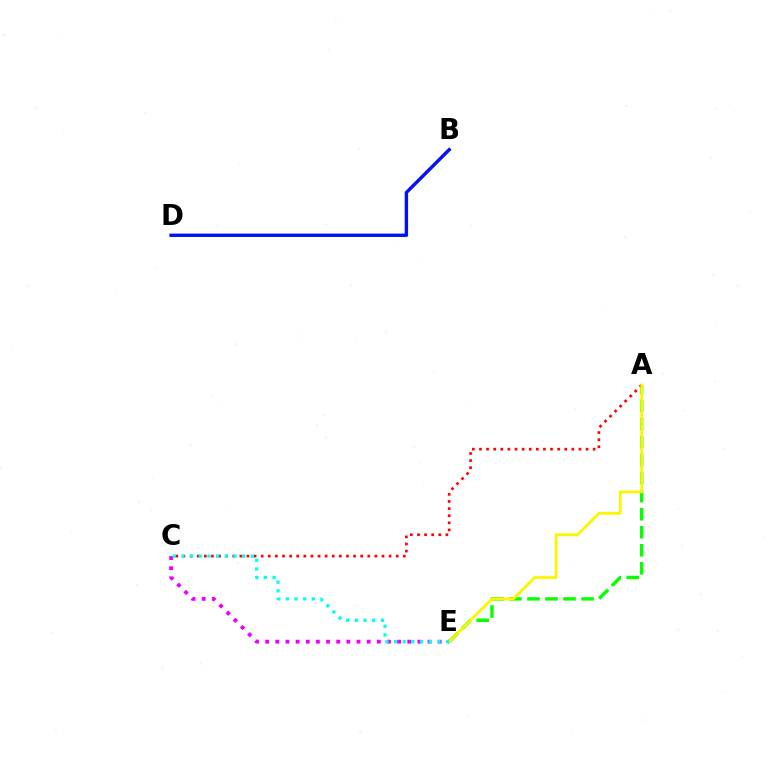{('A', 'E'): [{'color': '#08ff00', 'line_style': 'dashed', 'thickness': 2.45}, {'color': '#fcf500', 'line_style': 'solid', 'thickness': 2.0}], ('C', 'E'): [{'color': '#ee00ff', 'line_style': 'dotted', 'thickness': 2.76}, {'color': '#00fff6', 'line_style': 'dotted', 'thickness': 2.35}], ('A', 'C'): [{'color': '#ff0000', 'line_style': 'dotted', 'thickness': 1.93}], ('B', 'D'): [{'color': '#0010ff', 'line_style': 'solid', 'thickness': 2.44}]}